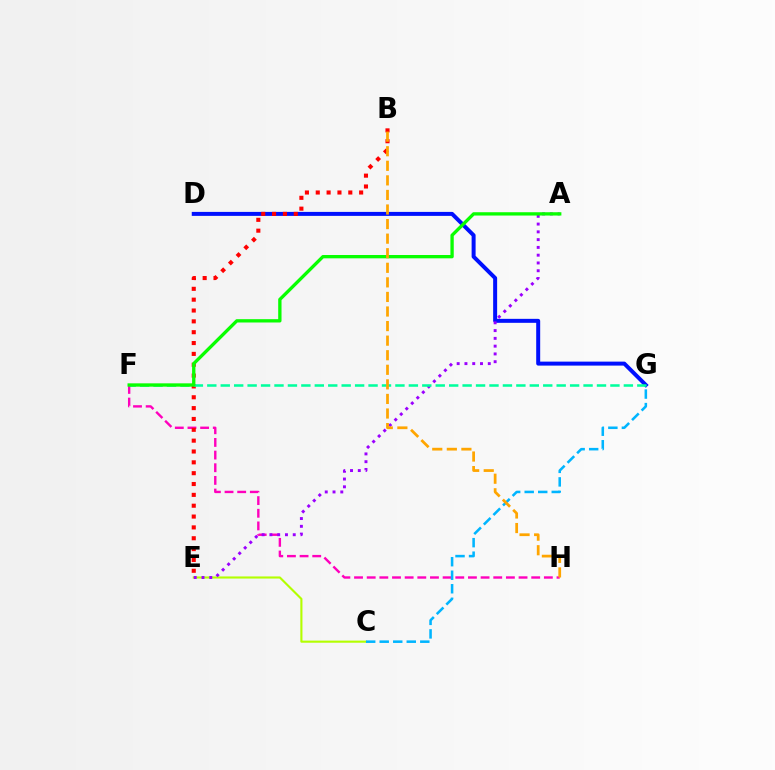{('D', 'G'): [{'color': '#0010ff', 'line_style': 'solid', 'thickness': 2.87}], ('C', 'E'): [{'color': '#b3ff00', 'line_style': 'solid', 'thickness': 1.53}], ('F', 'H'): [{'color': '#ff00bd', 'line_style': 'dashed', 'thickness': 1.72}], ('B', 'E'): [{'color': '#ff0000', 'line_style': 'dotted', 'thickness': 2.95}], ('C', 'G'): [{'color': '#00b5ff', 'line_style': 'dashed', 'thickness': 1.84}], ('A', 'E'): [{'color': '#9b00ff', 'line_style': 'dotted', 'thickness': 2.11}], ('F', 'G'): [{'color': '#00ff9d', 'line_style': 'dashed', 'thickness': 1.83}], ('A', 'F'): [{'color': '#08ff00', 'line_style': 'solid', 'thickness': 2.39}], ('B', 'H'): [{'color': '#ffa500', 'line_style': 'dashed', 'thickness': 1.98}]}